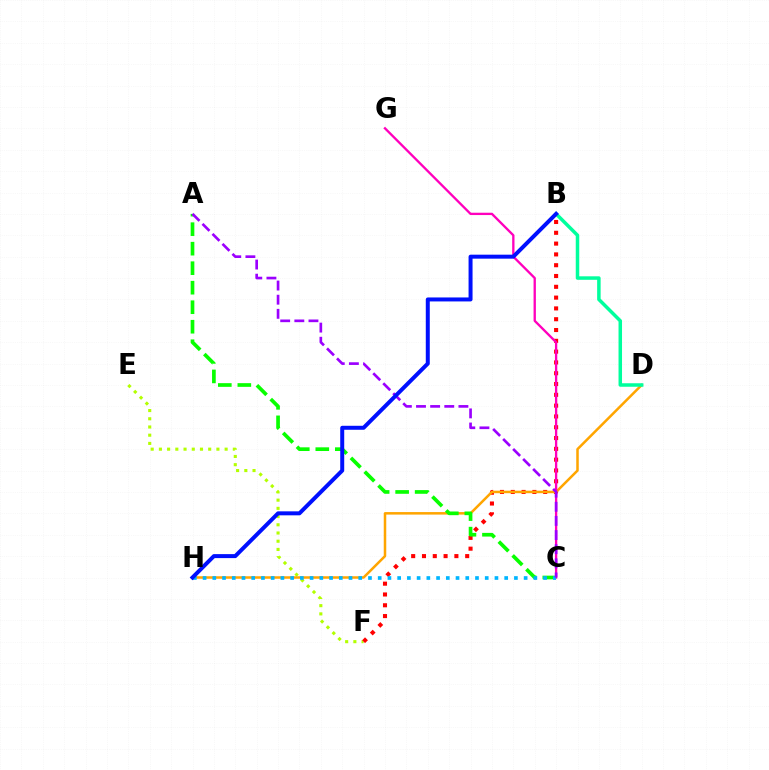{('E', 'F'): [{'color': '#b3ff00', 'line_style': 'dotted', 'thickness': 2.23}], ('B', 'F'): [{'color': '#ff0000', 'line_style': 'dotted', 'thickness': 2.94}], ('D', 'H'): [{'color': '#ffa500', 'line_style': 'solid', 'thickness': 1.81}], ('C', 'G'): [{'color': '#ff00bd', 'line_style': 'solid', 'thickness': 1.67}], ('A', 'C'): [{'color': '#08ff00', 'line_style': 'dashed', 'thickness': 2.65}, {'color': '#9b00ff', 'line_style': 'dashed', 'thickness': 1.92}], ('C', 'H'): [{'color': '#00b5ff', 'line_style': 'dotted', 'thickness': 2.64}], ('B', 'D'): [{'color': '#00ff9d', 'line_style': 'solid', 'thickness': 2.52}], ('B', 'H'): [{'color': '#0010ff', 'line_style': 'solid', 'thickness': 2.87}]}